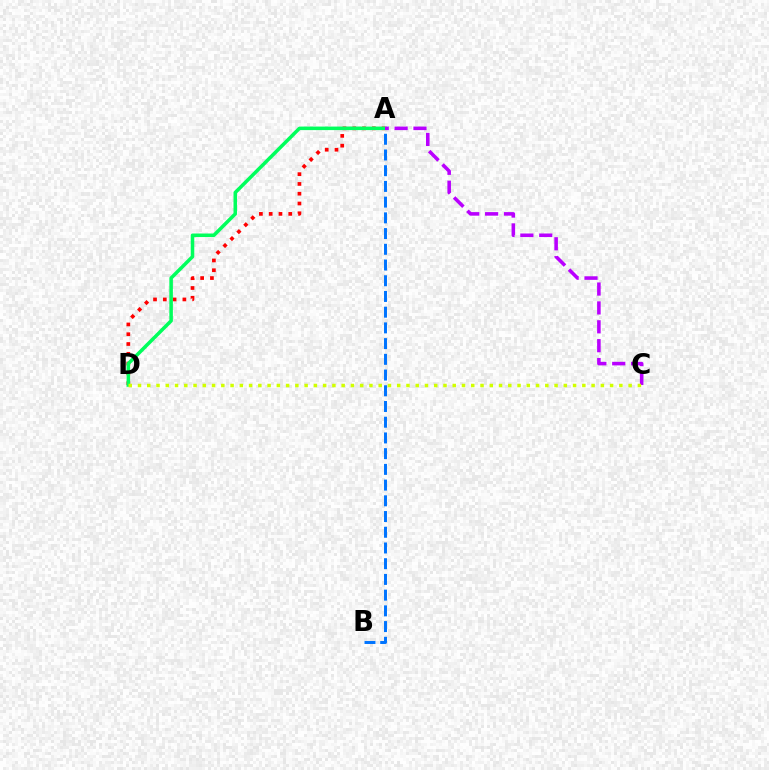{('A', 'B'): [{'color': '#0074ff', 'line_style': 'dashed', 'thickness': 2.14}], ('A', 'D'): [{'color': '#ff0000', 'line_style': 'dotted', 'thickness': 2.66}, {'color': '#00ff5c', 'line_style': 'solid', 'thickness': 2.55}], ('A', 'C'): [{'color': '#b900ff', 'line_style': 'dashed', 'thickness': 2.56}], ('C', 'D'): [{'color': '#d1ff00', 'line_style': 'dotted', 'thickness': 2.52}]}